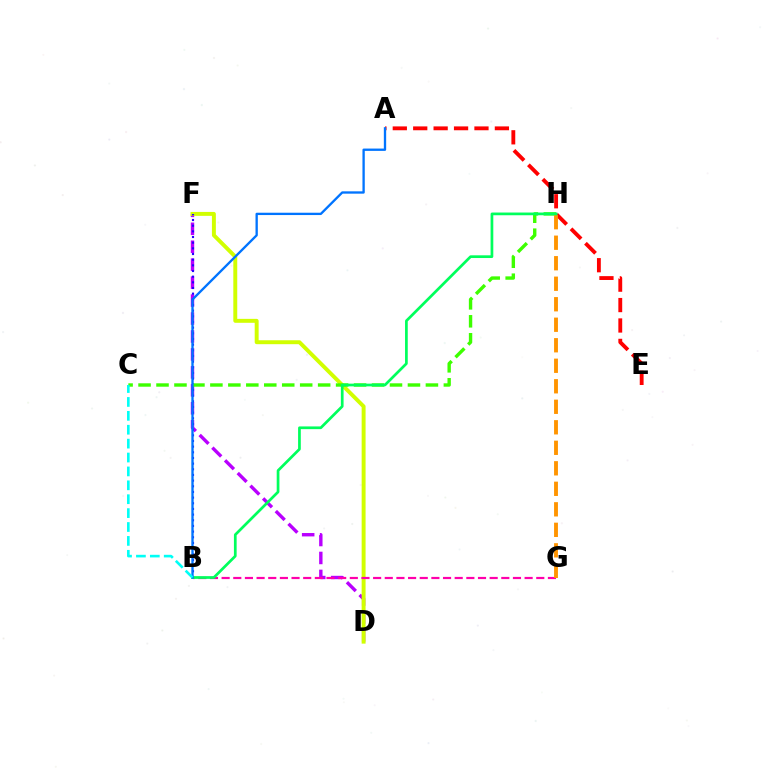{('D', 'F'): [{'color': '#b900ff', 'line_style': 'dashed', 'thickness': 2.44}, {'color': '#d1ff00', 'line_style': 'solid', 'thickness': 2.83}], ('A', 'E'): [{'color': '#ff0000', 'line_style': 'dashed', 'thickness': 2.77}], ('B', 'G'): [{'color': '#ff00ac', 'line_style': 'dashed', 'thickness': 1.58}], ('B', 'F'): [{'color': '#2500ff', 'line_style': 'dotted', 'thickness': 1.54}], ('C', 'H'): [{'color': '#3dff00', 'line_style': 'dashed', 'thickness': 2.44}], ('G', 'H'): [{'color': '#ff9400', 'line_style': 'dashed', 'thickness': 2.79}], ('B', 'H'): [{'color': '#00ff5c', 'line_style': 'solid', 'thickness': 1.95}], ('A', 'B'): [{'color': '#0074ff', 'line_style': 'solid', 'thickness': 1.67}], ('B', 'C'): [{'color': '#00fff6', 'line_style': 'dashed', 'thickness': 1.89}]}